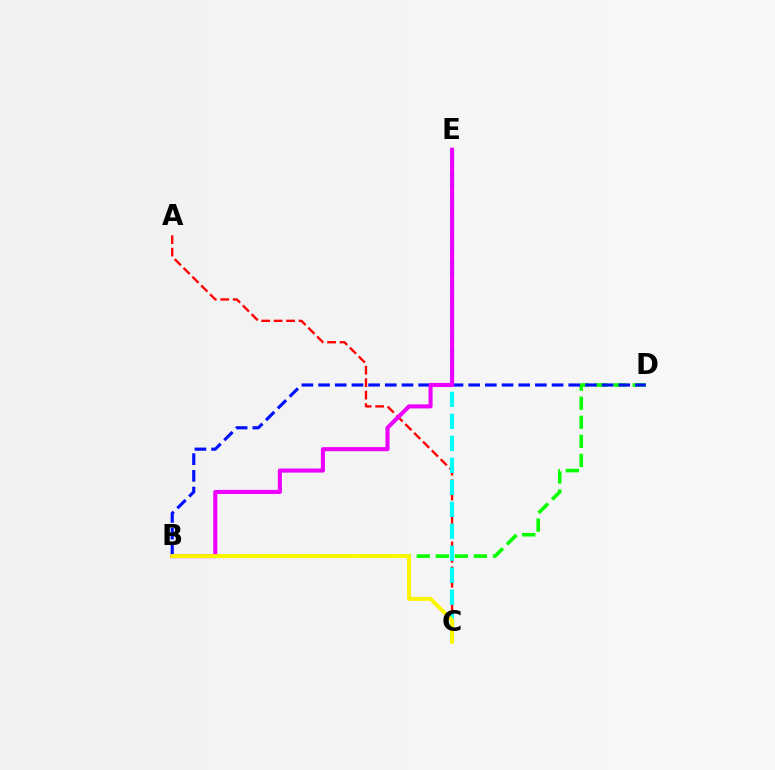{('A', 'C'): [{'color': '#ff0000', 'line_style': 'dashed', 'thickness': 1.69}], ('C', 'E'): [{'color': '#00fff6', 'line_style': 'dashed', 'thickness': 2.99}], ('B', 'D'): [{'color': '#08ff00', 'line_style': 'dashed', 'thickness': 2.59}, {'color': '#0010ff', 'line_style': 'dashed', 'thickness': 2.27}], ('B', 'E'): [{'color': '#ee00ff', 'line_style': 'solid', 'thickness': 2.94}], ('B', 'C'): [{'color': '#fcf500', 'line_style': 'solid', 'thickness': 2.88}]}